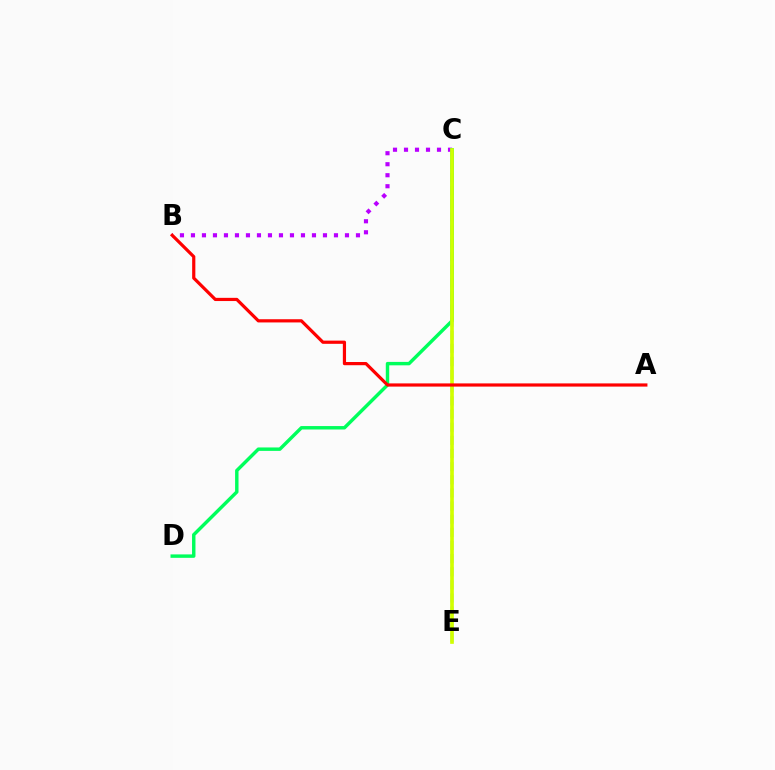{('C', 'E'): [{'color': '#0074ff', 'line_style': 'dashed', 'thickness': 1.78}, {'color': '#d1ff00', 'line_style': 'solid', 'thickness': 2.64}], ('B', 'C'): [{'color': '#b900ff', 'line_style': 'dotted', 'thickness': 2.99}], ('C', 'D'): [{'color': '#00ff5c', 'line_style': 'solid', 'thickness': 2.47}], ('A', 'B'): [{'color': '#ff0000', 'line_style': 'solid', 'thickness': 2.3}]}